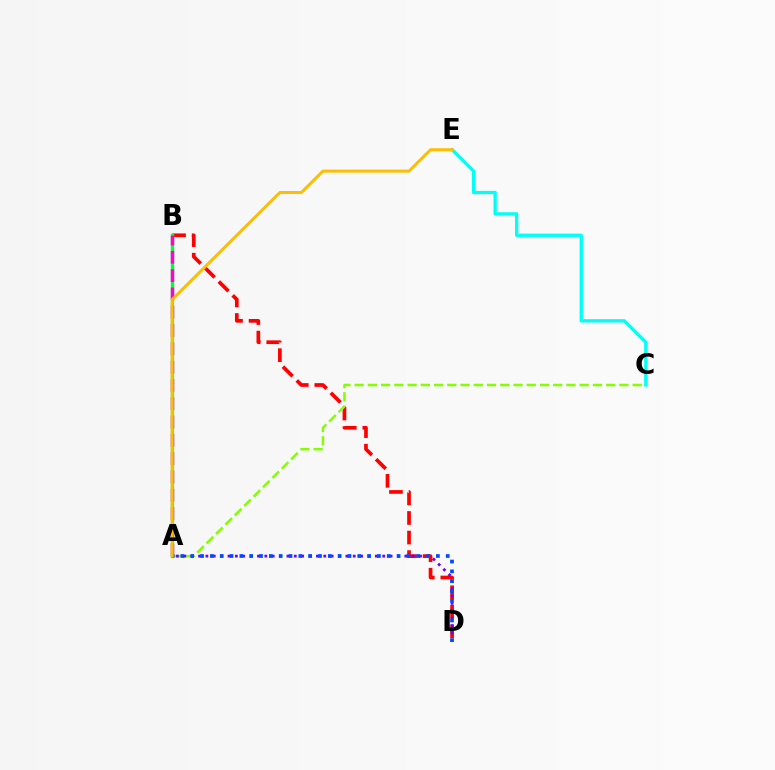{('B', 'D'): [{'color': '#ff0000', 'line_style': 'dashed', 'thickness': 2.66}], ('A', 'C'): [{'color': '#84ff00', 'line_style': 'dashed', 'thickness': 1.8}], ('A', 'B'): [{'color': '#00ff39', 'line_style': 'solid', 'thickness': 2.39}, {'color': '#ff00cf', 'line_style': 'dashed', 'thickness': 2.49}], ('A', 'D'): [{'color': '#7200ff', 'line_style': 'dotted', 'thickness': 2.0}, {'color': '#004bff', 'line_style': 'dotted', 'thickness': 2.67}], ('C', 'E'): [{'color': '#00fff6', 'line_style': 'solid', 'thickness': 2.38}], ('A', 'E'): [{'color': '#ffbd00', 'line_style': 'solid', 'thickness': 2.14}]}